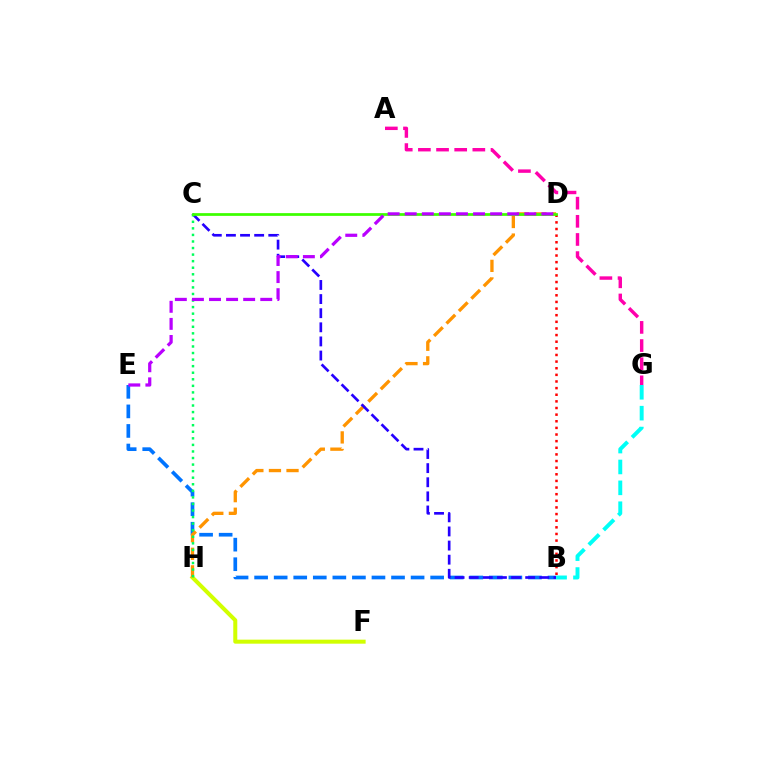{('F', 'H'): [{'color': '#d1ff00', 'line_style': 'solid', 'thickness': 2.89}], ('B', 'E'): [{'color': '#0074ff', 'line_style': 'dashed', 'thickness': 2.66}], ('D', 'H'): [{'color': '#ff9400', 'line_style': 'dashed', 'thickness': 2.39}], ('B', 'D'): [{'color': '#ff0000', 'line_style': 'dotted', 'thickness': 1.8}], ('B', 'C'): [{'color': '#2500ff', 'line_style': 'dashed', 'thickness': 1.92}], ('B', 'G'): [{'color': '#00fff6', 'line_style': 'dashed', 'thickness': 2.84}], ('C', 'H'): [{'color': '#00ff5c', 'line_style': 'dotted', 'thickness': 1.78}], ('A', 'G'): [{'color': '#ff00ac', 'line_style': 'dashed', 'thickness': 2.47}], ('C', 'D'): [{'color': '#3dff00', 'line_style': 'solid', 'thickness': 1.97}], ('D', 'E'): [{'color': '#b900ff', 'line_style': 'dashed', 'thickness': 2.32}]}